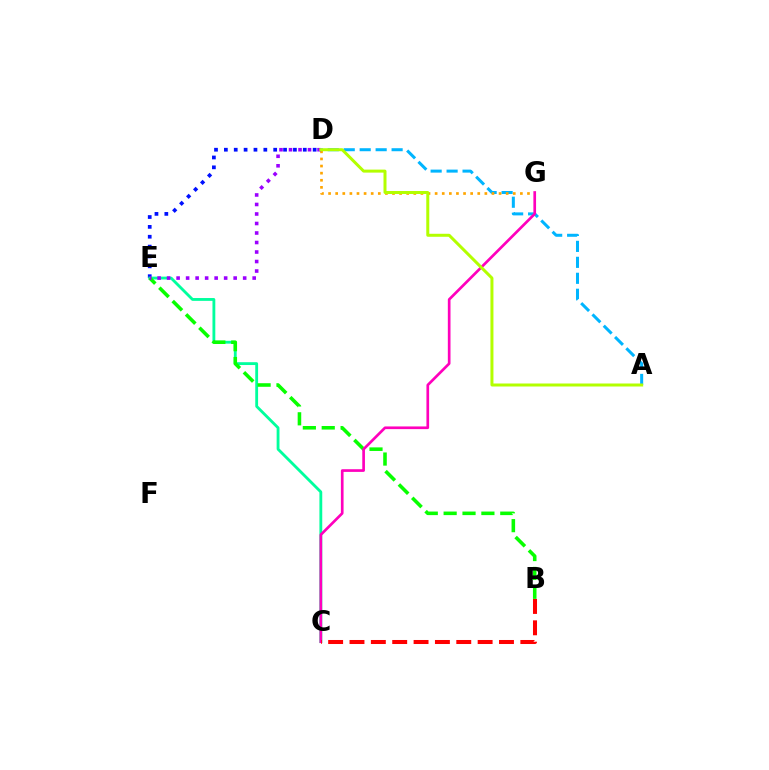{('D', 'E'): [{'color': '#0010ff', 'line_style': 'dotted', 'thickness': 2.68}, {'color': '#9b00ff', 'line_style': 'dotted', 'thickness': 2.58}], ('A', 'D'): [{'color': '#00b5ff', 'line_style': 'dashed', 'thickness': 2.17}, {'color': '#b3ff00', 'line_style': 'solid', 'thickness': 2.16}], ('C', 'E'): [{'color': '#00ff9d', 'line_style': 'solid', 'thickness': 2.04}], ('B', 'E'): [{'color': '#08ff00', 'line_style': 'dashed', 'thickness': 2.56}], ('D', 'G'): [{'color': '#ffa500', 'line_style': 'dotted', 'thickness': 1.93}], ('C', 'G'): [{'color': '#ff00bd', 'line_style': 'solid', 'thickness': 1.93}], ('B', 'C'): [{'color': '#ff0000', 'line_style': 'dashed', 'thickness': 2.9}]}